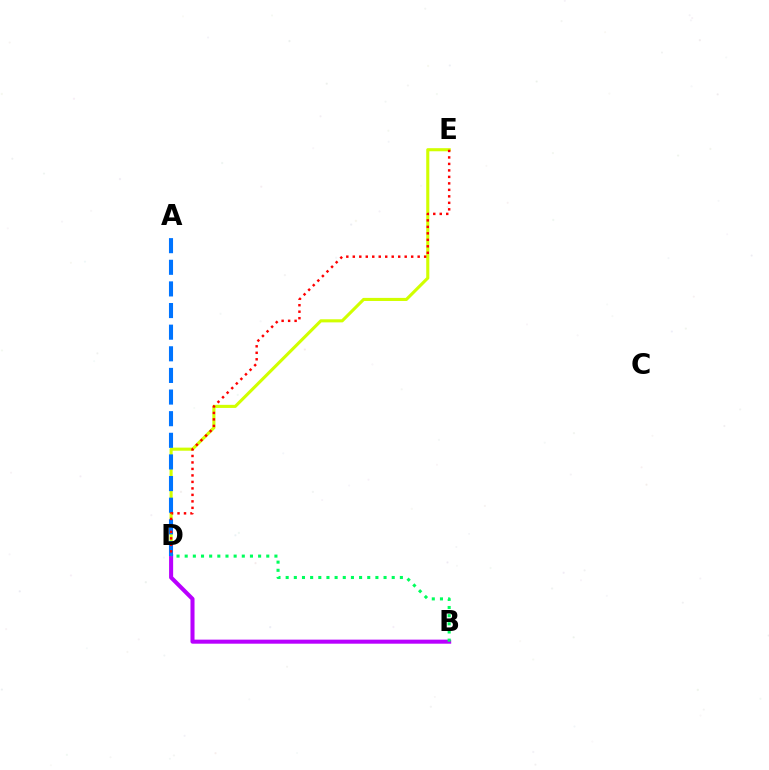{('D', 'E'): [{'color': '#d1ff00', 'line_style': 'solid', 'thickness': 2.23}, {'color': '#ff0000', 'line_style': 'dotted', 'thickness': 1.76}], ('B', 'D'): [{'color': '#b900ff', 'line_style': 'solid', 'thickness': 2.92}, {'color': '#00ff5c', 'line_style': 'dotted', 'thickness': 2.22}], ('A', 'D'): [{'color': '#0074ff', 'line_style': 'dashed', 'thickness': 2.94}]}